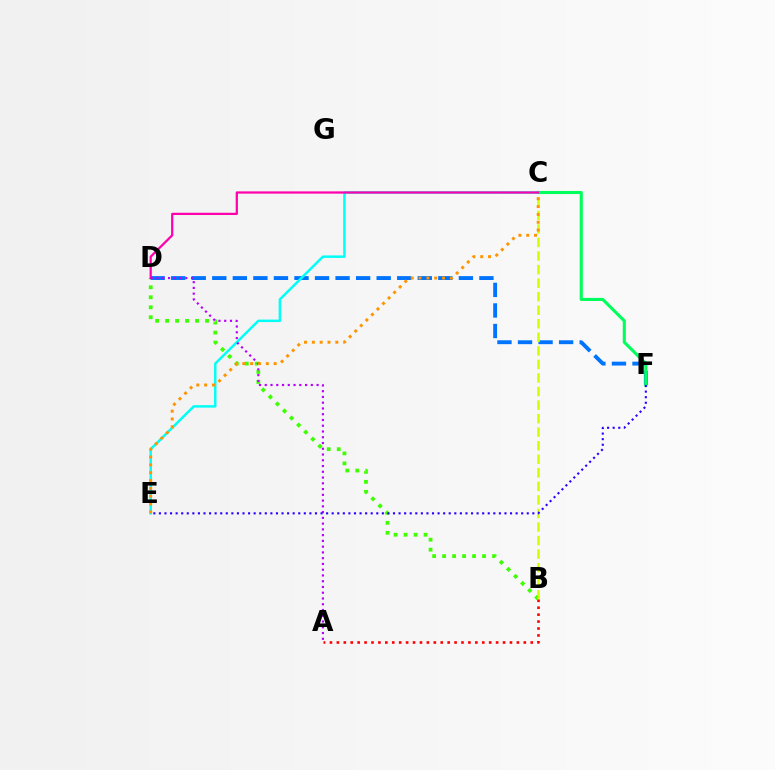{('D', 'F'): [{'color': '#0074ff', 'line_style': 'dashed', 'thickness': 2.79}], ('C', 'F'): [{'color': '#00ff5c', 'line_style': 'solid', 'thickness': 2.23}], ('C', 'E'): [{'color': '#00fff6', 'line_style': 'solid', 'thickness': 1.77}, {'color': '#ff9400', 'line_style': 'dotted', 'thickness': 2.13}], ('B', 'D'): [{'color': '#3dff00', 'line_style': 'dotted', 'thickness': 2.71}], ('B', 'C'): [{'color': '#d1ff00', 'line_style': 'dashed', 'thickness': 1.84}], ('A', 'B'): [{'color': '#ff0000', 'line_style': 'dotted', 'thickness': 1.88}], ('C', 'D'): [{'color': '#ff00ac', 'line_style': 'solid', 'thickness': 1.62}], ('A', 'D'): [{'color': '#b900ff', 'line_style': 'dotted', 'thickness': 1.56}], ('E', 'F'): [{'color': '#2500ff', 'line_style': 'dotted', 'thickness': 1.51}]}